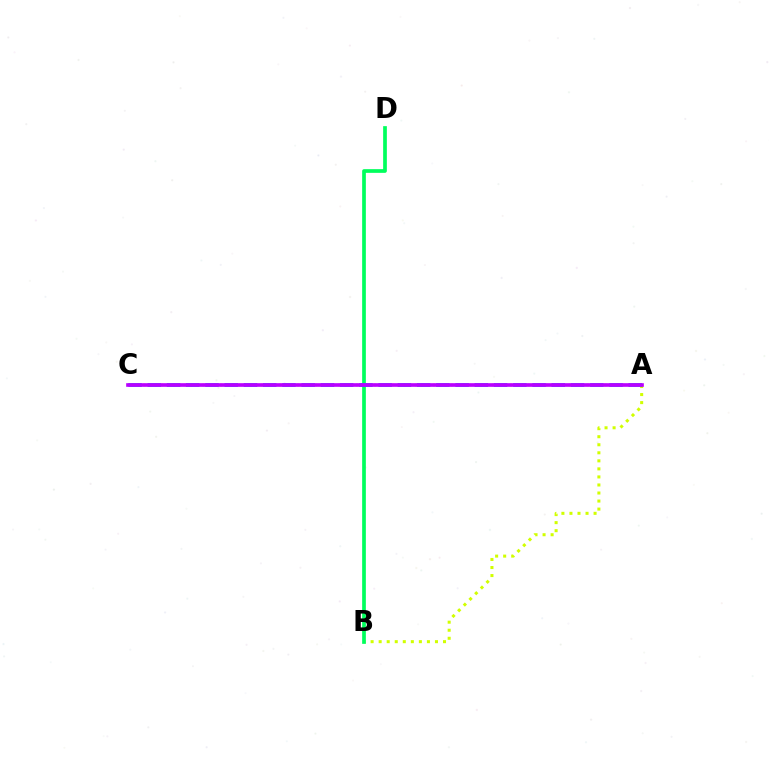{('A', 'C'): [{'color': '#ff0000', 'line_style': 'dotted', 'thickness': 1.61}, {'color': '#0074ff', 'line_style': 'dashed', 'thickness': 2.61}, {'color': '#b900ff', 'line_style': 'solid', 'thickness': 2.63}], ('A', 'B'): [{'color': '#d1ff00', 'line_style': 'dotted', 'thickness': 2.19}], ('B', 'D'): [{'color': '#00ff5c', 'line_style': 'solid', 'thickness': 2.67}]}